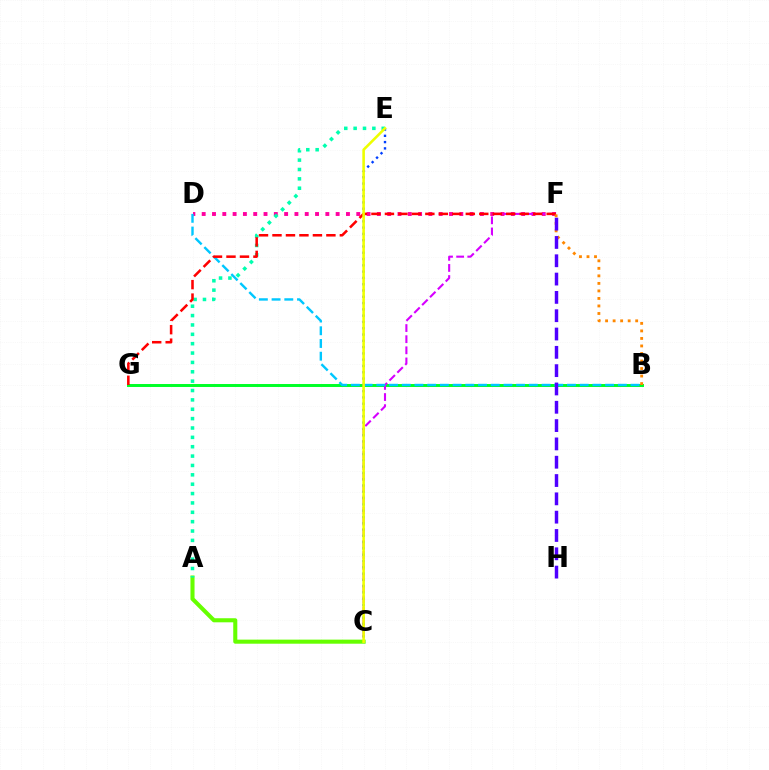{('D', 'F'): [{'color': '#ff00a0', 'line_style': 'dotted', 'thickness': 2.8}], ('B', 'G'): [{'color': '#00ff27', 'line_style': 'solid', 'thickness': 2.13}], ('C', 'F'): [{'color': '#d600ff', 'line_style': 'dashed', 'thickness': 1.51}], ('B', 'D'): [{'color': '#00c7ff', 'line_style': 'dashed', 'thickness': 1.73}], ('A', 'C'): [{'color': '#66ff00', 'line_style': 'solid', 'thickness': 2.93}], ('C', 'E'): [{'color': '#003fff', 'line_style': 'dotted', 'thickness': 1.71}, {'color': '#eeff00', 'line_style': 'solid', 'thickness': 1.87}], ('A', 'E'): [{'color': '#00ffaf', 'line_style': 'dotted', 'thickness': 2.55}], ('F', 'G'): [{'color': '#ff0000', 'line_style': 'dashed', 'thickness': 1.83}], ('B', 'F'): [{'color': '#ff8800', 'line_style': 'dotted', 'thickness': 2.04}], ('F', 'H'): [{'color': '#4f00ff', 'line_style': 'dashed', 'thickness': 2.49}]}